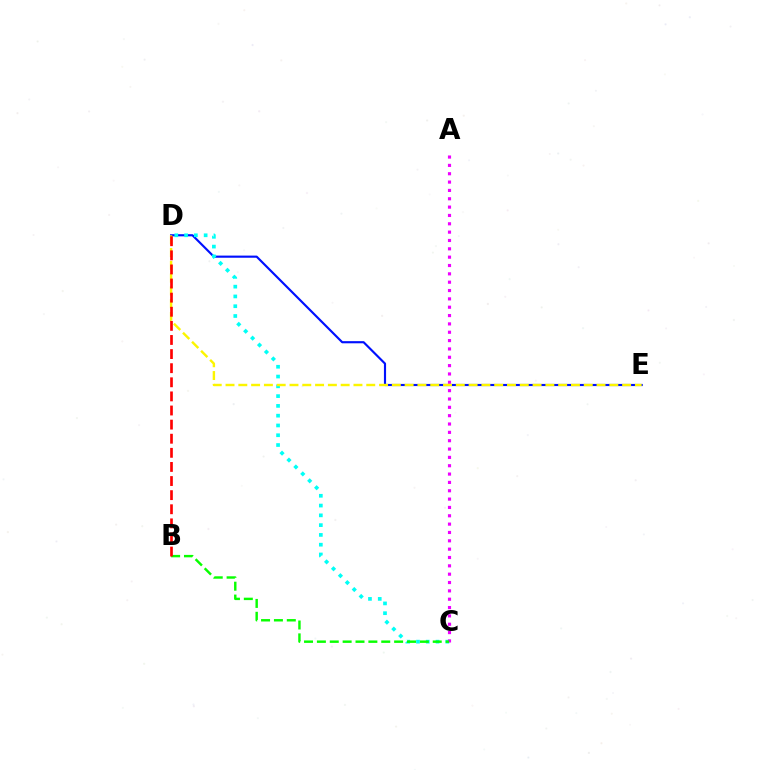{('D', 'E'): [{'color': '#0010ff', 'line_style': 'solid', 'thickness': 1.55}, {'color': '#fcf500', 'line_style': 'dashed', 'thickness': 1.74}], ('C', 'D'): [{'color': '#00fff6', 'line_style': 'dotted', 'thickness': 2.66}], ('A', 'C'): [{'color': '#ee00ff', 'line_style': 'dotted', 'thickness': 2.27}], ('B', 'C'): [{'color': '#08ff00', 'line_style': 'dashed', 'thickness': 1.75}], ('B', 'D'): [{'color': '#ff0000', 'line_style': 'dashed', 'thickness': 1.92}]}